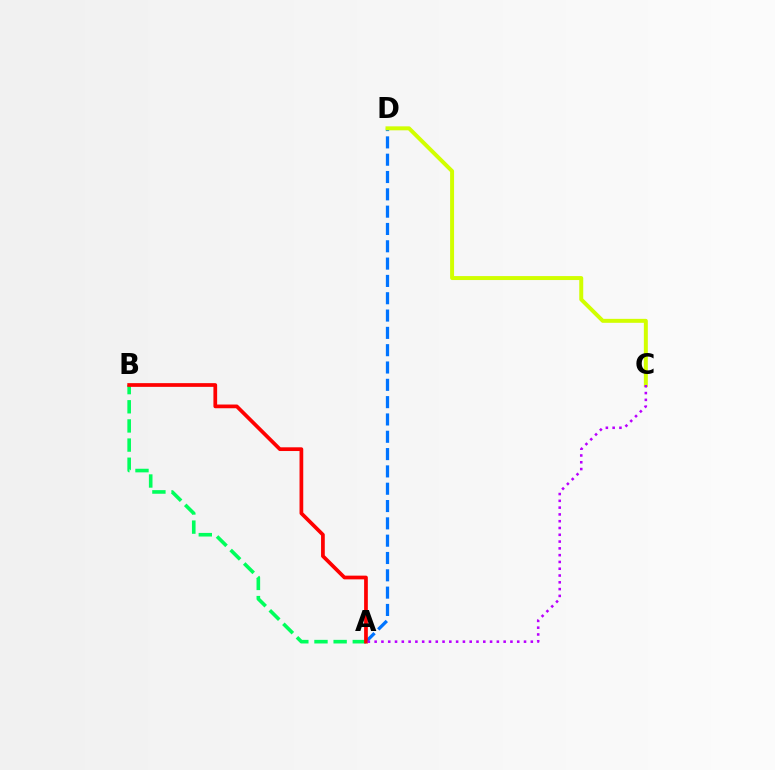{('A', 'B'): [{'color': '#00ff5c', 'line_style': 'dashed', 'thickness': 2.6}, {'color': '#ff0000', 'line_style': 'solid', 'thickness': 2.68}], ('A', 'D'): [{'color': '#0074ff', 'line_style': 'dashed', 'thickness': 2.35}], ('C', 'D'): [{'color': '#d1ff00', 'line_style': 'solid', 'thickness': 2.85}], ('A', 'C'): [{'color': '#b900ff', 'line_style': 'dotted', 'thickness': 1.84}]}